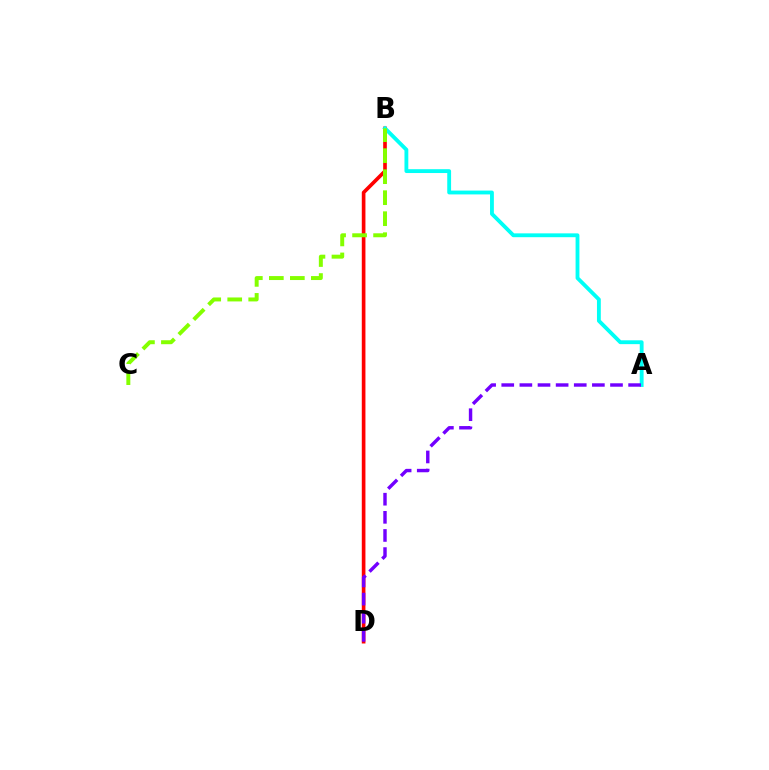{('B', 'D'): [{'color': '#ff0000', 'line_style': 'solid', 'thickness': 2.63}], ('A', 'B'): [{'color': '#00fff6', 'line_style': 'solid', 'thickness': 2.76}], ('B', 'C'): [{'color': '#84ff00', 'line_style': 'dashed', 'thickness': 2.85}], ('A', 'D'): [{'color': '#7200ff', 'line_style': 'dashed', 'thickness': 2.46}]}